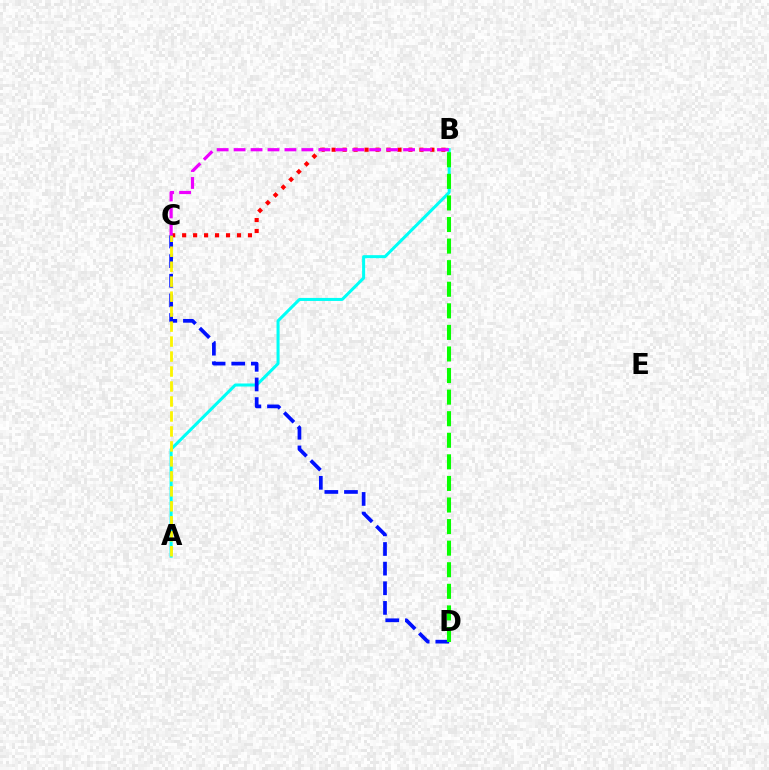{('A', 'B'): [{'color': '#00fff6', 'line_style': 'solid', 'thickness': 2.18}], ('B', 'C'): [{'color': '#ff0000', 'line_style': 'dotted', 'thickness': 2.98}, {'color': '#ee00ff', 'line_style': 'dashed', 'thickness': 2.3}], ('C', 'D'): [{'color': '#0010ff', 'line_style': 'dashed', 'thickness': 2.67}], ('A', 'C'): [{'color': '#fcf500', 'line_style': 'dashed', 'thickness': 2.03}], ('B', 'D'): [{'color': '#08ff00', 'line_style': 'dashed', 'thickness': 2.93}]}